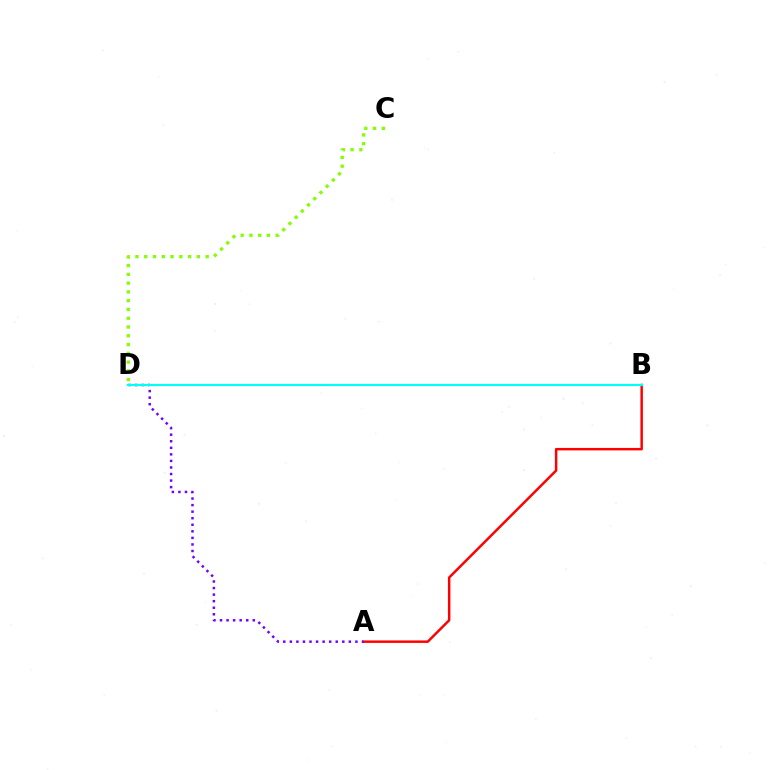{('C', 'D'): [{'color': '#84ff00', 'line_style': 'dotted', 'thickness': 2.38}], ('A', 'B'): [{'color': '#ff0000', 'line_style': 'solid', 'thickness': 1.78}], ('A', 'D'): [{'color': '#7200ff', 'line_style': 'dotted', 'thickness': 1.78}], ('B', 'D'): [{'color': '#00fff6', 'line_style': 'solid', 'thickness': 1.57}]}